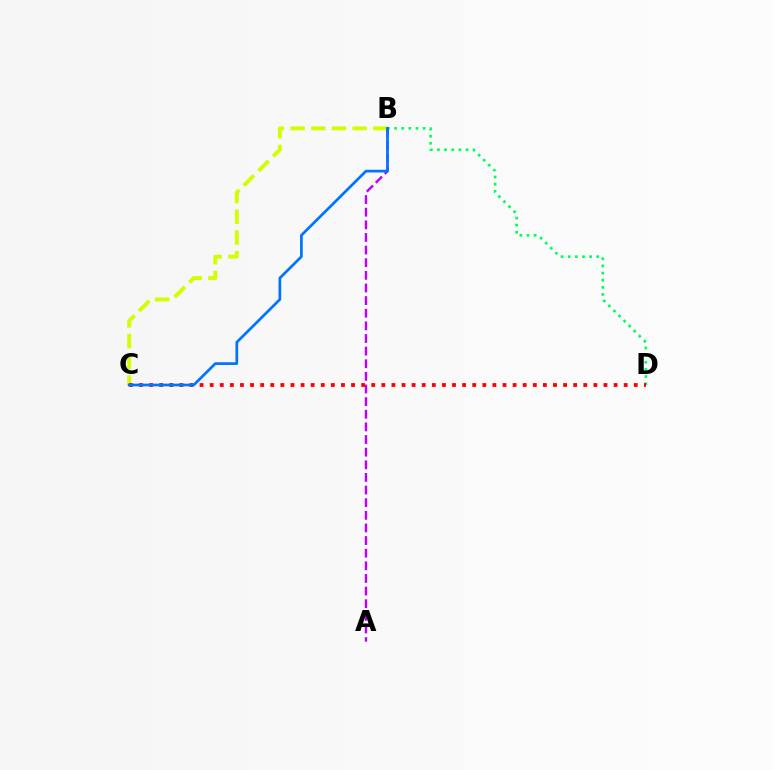{('B', 'D'): [{'color': '#00ff5c', 'line_style': 'dotted', 'thickness': 1.94}], ('B', 'C'): [{'color': '#d1ff00', 'line_style': 'dashed', 'thickness': 2.81}, {'color': '#0074ff', 'line_style': 'solid', 'thickness': 1.96}], ('A', 'B'): [{'color': '#b900ff', 'line_style': 'dashed', 'thickness': 1.72}], ('C', 'D'): [{'color': '#ff0000', 'line_style': 'dotted', 'thickness': 2.74}]}